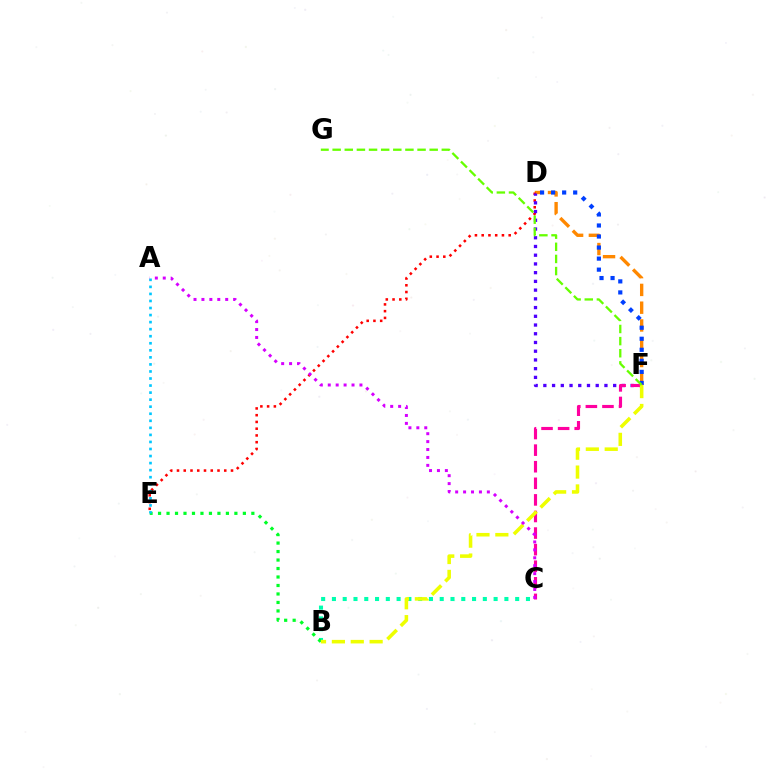{('D', 'F'): [{'color': '#ff8800', 'line_style': 'dashed', 'thickness': 2.42}, {'color': '#003fff', 'line_style': 'dotted', 'thickness': 3.0}, {'color': '#4f00ff', 'line_style': 'dotted', 'thickness': 2.37}], ('D', 'E'): [{'color': '#ff0000', 'line_style': 'dotted', 'thickness': 1.83}], ('B', 'C'): [{'color': '#00ffaf', 'line_style': 'dotted', 'thickness': 2.93}], ('B', 'E'): [{'color': '#00ff27', 'line_style': 'dotted', 'thickness': 2.3}], ('C', 'F'): [{'color': '#ff00a0', 'line_style': 'dashed', 'thickness': 2.25}], ('B', 'F'): [{'color': '#eeff00', 'line_style': 'dashed', 'thickness': 2.56}], ('A', 'E'): [{'color': '#00c7ff', 'line_style': 'dotted', 'thickness': 1.92}], ('F', 'G'): [{'color': '#66ff00', 'line_style': 'dashed', 'thickness': 1.65}], ('A', 'C'): [{'color': '#d600ff', 'line_style': 'dotted', 'thickness': 2.15}]}